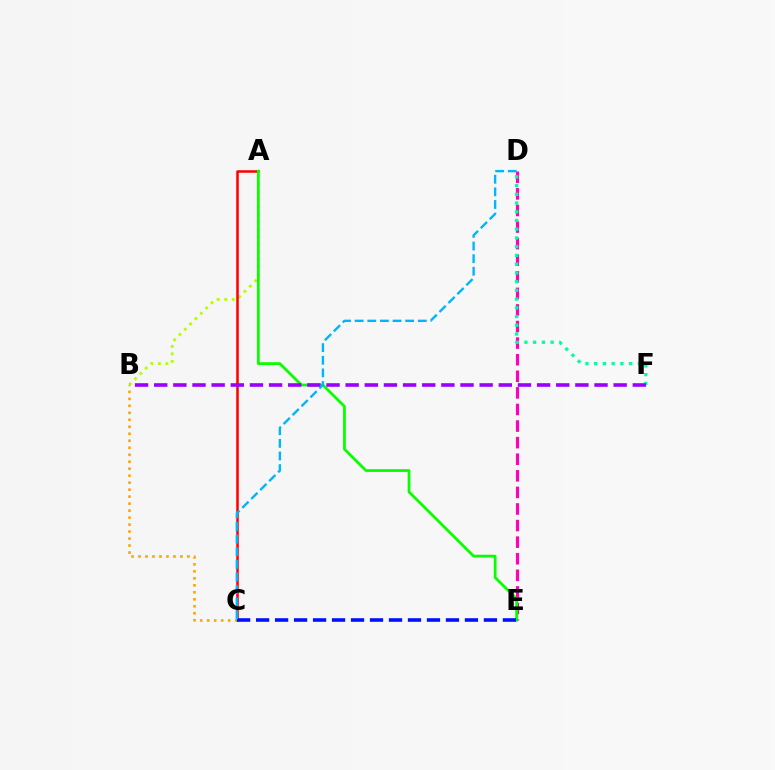{('A', 'B'): [{'color': '#b3ff00', 'line_style': 'dotted', 'thickness': 2.04}], ('A', 'C'): [{'color': '#ff0000', 'line_style': 'solid', 'thickness': 1.82}], ('D', 'E'): [{'color': '#ff00bd', 'line_style': 'dashed', 'thickness': 2.25}], ('B', 'C'): [{'color': '#ffa500', 'line_style': 'dotted', 'thickness': 1.9}], ('D', 'F'): [{'color': '#00ff9d', 'line_style': 'dotted', 'thickness': 2.37}], ('A', 'E'): [{'color': '#08ff00', 'line_style': 'solid', 'thickness': 1.99}], ('B', 'F'): [{'color': '#9b00ff', 'line_style': 'dashed', 'thickness': 2.6}], ('C', 'E'): [{'color': '#0010ff', 'line_style': 'dashed', 'thickness': 2.58}], ('C', 'D'): [{'color': '#00b5ff', 'line_style': 'dashed', 'thickness': 1.71}]}